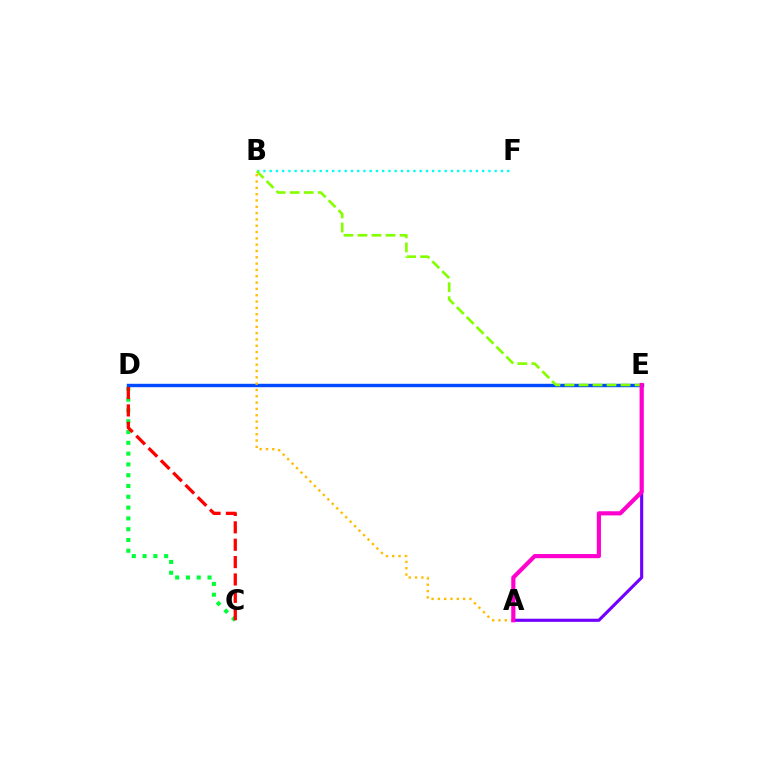{('C', 'D'): [{'color': '#00ff39', 'line_style': 'dotted', 'thickness': 2.93}, {'color': '#ff0000', 'line_style': 'dashed', 'thickness': 2.36}], ('D', 'E'): [{'color': '#004bff', 'line_style': 'solid', 'thickness': 2.46}], ('B', 'F'): [{'color': '#00fff6', 'line_style': 'dotted', 'thickness': 1.7}], ('A', 'E'): [{'color': '#7200ff', 'line_style': 'solid', 'thickness': 2.25}, {'color': '#ff00cf', 'line_style': 'solid', 'thickness': 2.99}], ('B', 'E'): [{'color': '#84ff00', 'line_style': 'dashed', 'thickness': 1.9}], ('A', 'B'): [{'color': '#ffbd00', 'line_style': 'dotted', 'thickness': 1.72}]}